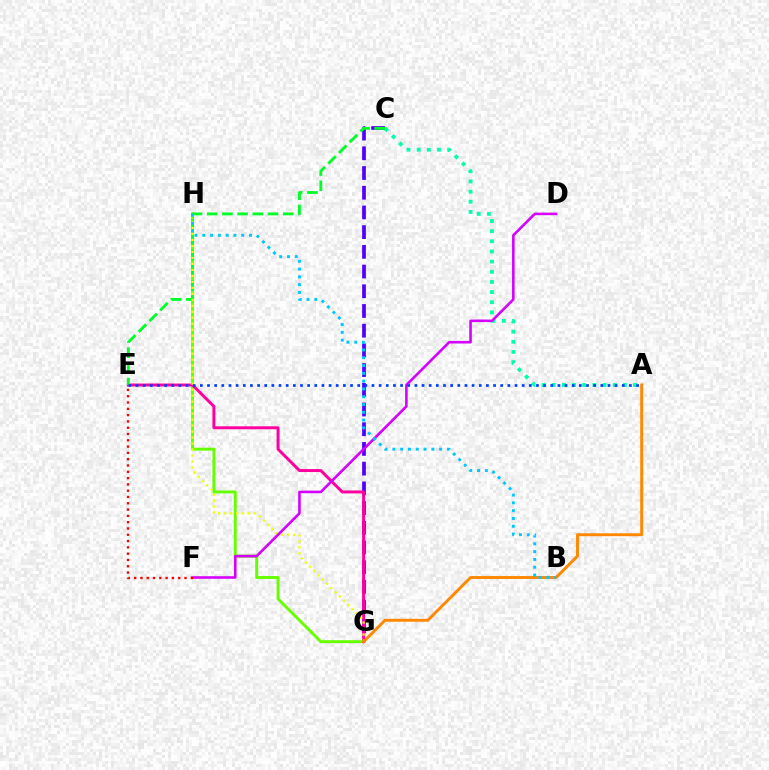{('C', 'G'): [{'color': '#4f00ff', 'line_style': 'dashed', 'thickness': 2.68}], ('G', 'H'): [{'color': '#66ff00', 'line_style': 'solid', 'thickness': 2.1}, {'color': '#eeff00', 'line_style': 'dotted', 'thickness': 1.63}], ('E', 'G'): [{'color': '#ff00a0', 'line_style': 'solid', 'thickness': 2.13}], ('A', 'C'): [{'color': '#00ffaf', 'line_style': 'dotted', 'thickness': 2.76}], ('C', 'E'): [{'color': '#00ff27', 'line_style': 'dashed', 'thickness': 2.06}], ('D', 'F'): [{'color': '#d600ff', 'line_style': 'solid', 'thickness': 1.85}], ('E', 'F'): [{'color': '#ff0000', 'line_style': 'dotted', 'thickness': 1.71}], ('A', 'G'): [{'color': '#ff8800', 'line_style': 'solid', 'thickness': 2.1}], ('A', 'E'): [{'color': '#003fff', 'line_style': 'dotted', 'thickness': 1.94}], ('B', 'H'): [{'color': '#00c7ff', 'line_style': 'dotted', 'thickness': 2.12}]}